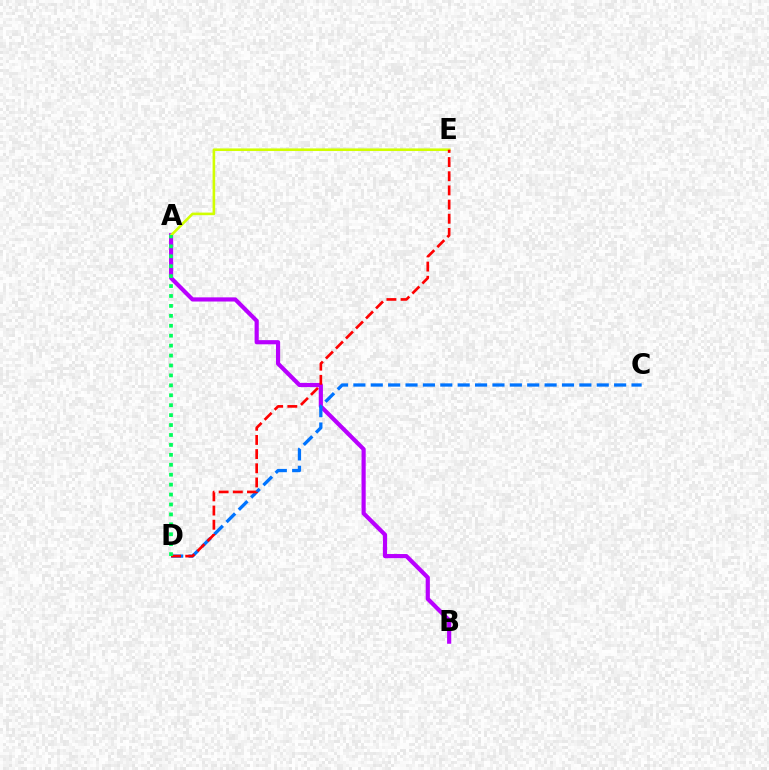{('A', 'B'): [{'color': '#b900ff', 'line_style': 'solid', 'thickness': 3.0}], ('C', 'D'): [{'color': '#0074ff', 'line_style': 'dashed', 'thickness': 2.36}], ('A', 'E'): [{'color': '#d1ff00', 'line_style': 'solid', 'thickness': 1.88}], ('D', 'E'): [{'color': '#ff0000', 'line_style': 'dashed', 'thickness': 1.93}], ('A', 'D'): [{'color': '#00ff5c', 'line_style': 'dotted', 'thickness': 2.7}]}